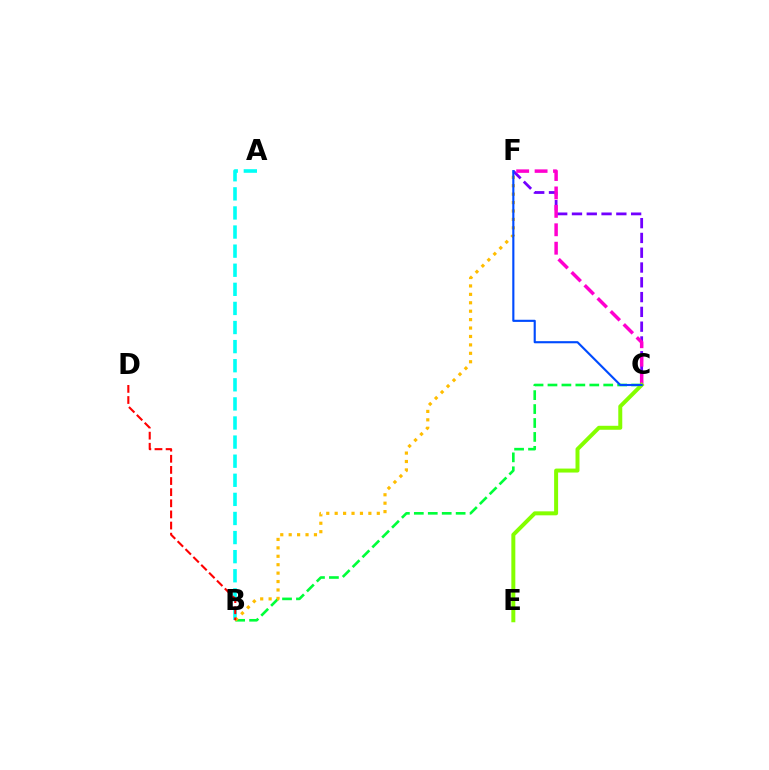{('B', 'C'): [{'color': '#00ff39', 'line_style': 'dashed', 'thickness': 1.89}], ('A', 'B'): [{'color': '#00fff6', 'line_style': 'dashed', 'thickness': 2.59}], ('C', 'F'): [{'color': '#7200ff', 'line_style': 'dashed', 'thickness': 2.01}, {'color': '#ff00cf', 'line_style': 'dashed', 'thickness': 2.5}, {'color': '#004bff', 'line_style': 'solid', 'thickness': 1.54}], ('B', 'F'): [{'color': '#ffbd00', 'line_style': 'dotted', 'thickness': 2.29}], ('C', 'E'): [{'color': '#84ff00', 'line_style': 'solid', 'thickness': 2.86}], ('B', 'D'): [{'color': '#ff0000', 'line_style': 'dashed', 'thickness': 1.51}]}